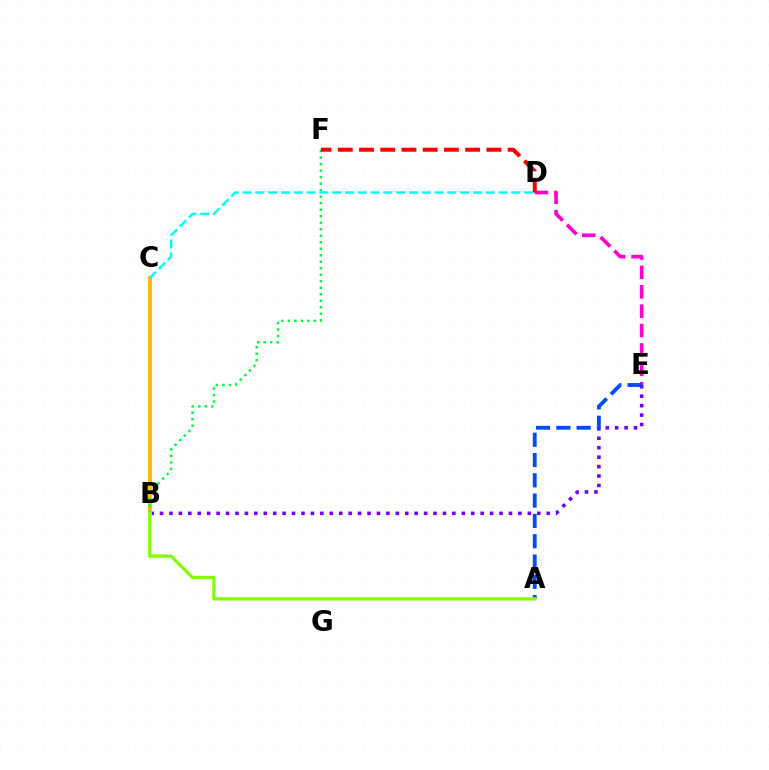{('D', 'E'): [{'color': '#ff00cf', 'line_style': 'dashed', 'thickness': 2.63}], ('B', 'E'): [{'color': '#7200ff', 'line_style': 'dotted', 'thickness': 2.56}], ('B', 'C'): [{'color': '#ffbd00', 'line_style': 'solid', 'thickness': 2.81}], ('B', 'F'): [{'color': '#00ff39', 'line_style': 'dotted', 'thickness': 1.77}], ('C', 'D'): [{'color': '#00fff6', 'line_style': 'dashed', 'thickness': 1.74}], ('D', 'F'): [{'color': '#ff0000', 'line_style': 'dashed', 'thickness': 2.88}], ('A', 'E'): [{'color': '#004bff', 'line_style': 'dashed', 'thickness': 2.76}], ('A', 'B'): [{'color': '#84ff00', 'line_style': 'solid', 'thickness': 2.36}]}